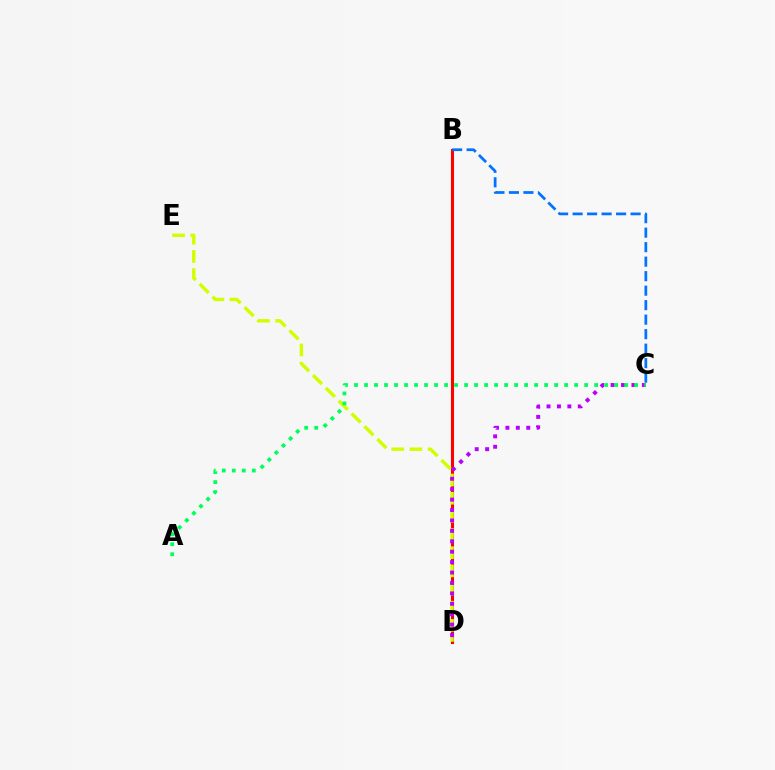{('B', 'D'): [{'color': '#ff0000', 'line_style': 'solid', 'thickness': 2.21}], ('B', 'C'): [{'color': '#0074ff', 'line_style': 'dashed', 'thickness': 1.97}], ('D', 'E'): [{'color': '#d1ff00', 'line_style': 'dashed', 'thickness': 2.47}], ('C', 'D'): [{'color': '#b900ff', 'line_style': 'dotted', 'thickness': 2.83}], ('A', 'C'): [{'color': '#00ff5c', 'line_style': 'dotted', 'thickness': 2.72}]}